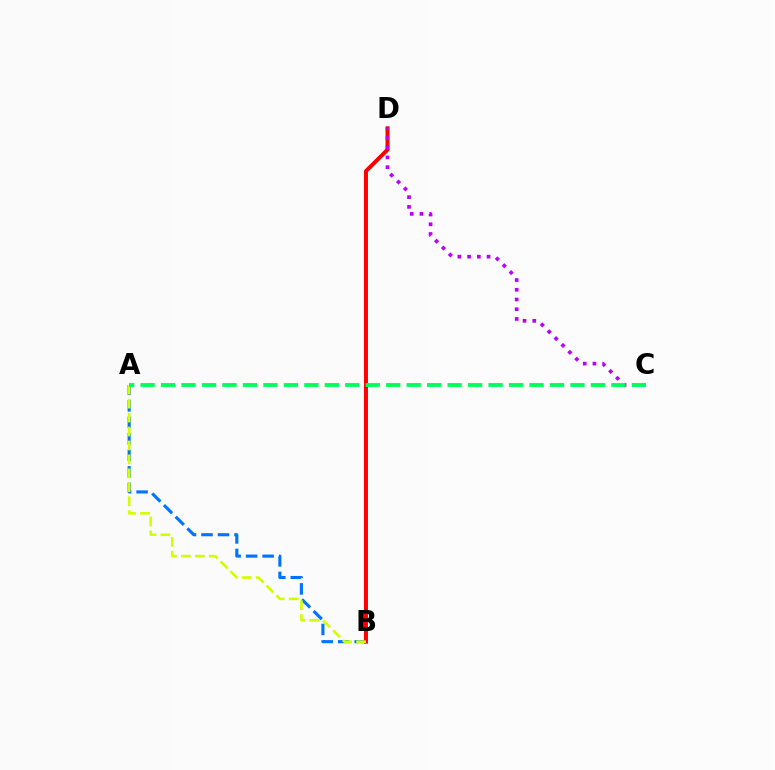{('A', 'B'): [{'color': '#0074ff', 'line_style': 'dashed', 'thickness': 2.24}, {'color': '#d1ff00', 'line_style': 'dashed', 'thickness': 1.89}], ('B', 'D'): [{'color': '#ff0000', 'line_style': 'solid', 'thickness': 2.87}], ('C', 'D'): [{'color': '#b900ff', 'line_style': 'dotted', 'thickness': 2.64}], ('A', 'C'): [{'color': '#00ff5c', 'line_style': 'dashed', 'thickness': 2.78}]}